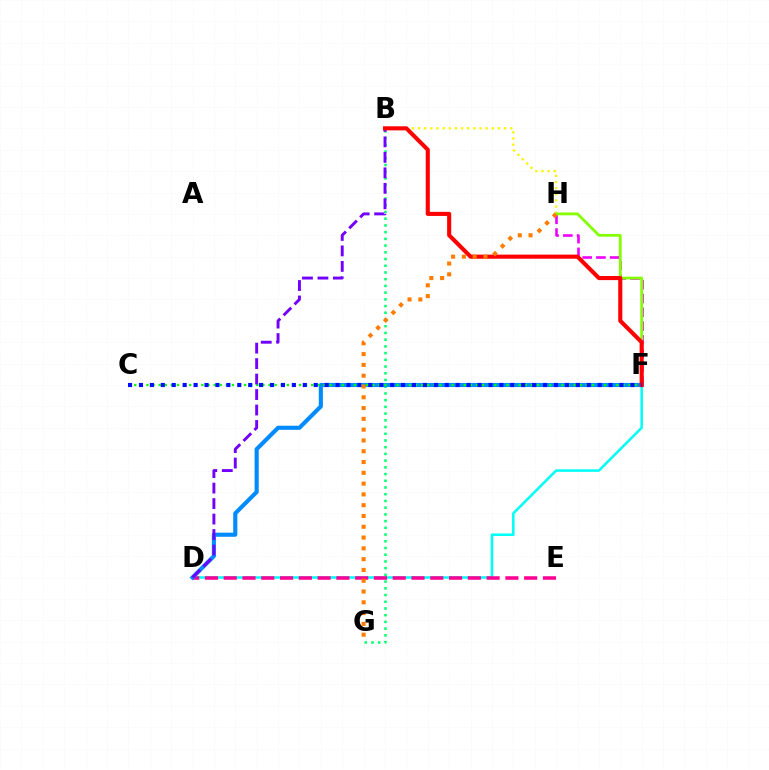{('F', 'H'): [{'color': '#ee00ff', 'line_style': 'dashed', 'thickness': 1.87}, {'color': '#84ff00', 'line_style': 'solid', 'thickness': 2.01}], ('B', 'G'): [{'color': '#00ff74', 'line_style': 'dotted', 'thickness': 1.83}], ('B', 'H'): [{'color': '#fcf500', 'line_style': 'dotted', 'thickness': 1.67}], ('D', 'F'): [{'color': '#00fff6', 'line_style': 'solid', 'thickness': 1.82}, {'color': '#008cff', 'line_style': 'solid', 'thickness': 2.96}], ('D', 'E'): [{'color': '#ff0094', 'line_style': 'dashed', 'thickness': 2.55}], ('C', 'F'): [{'color': '#08ff00', 'line_style': 'dotted', 'thickness': 1.66}, {'color': '#0010ff', 'line_style': 'dotted', 'thickness': 2.97}], ('B', 'D'): [{'color': '#7200ff', 'line_style': 'dashed', 'thickness': 2.1}], ('B', 'F'): [{'color': '#ff0000', 'line_style': 'solid', 'thickness': 2.94}], ('G', 'H'): [{'color': '#ff7c00', 'line_style': 'dotted', 'thickness': 2.93}]}